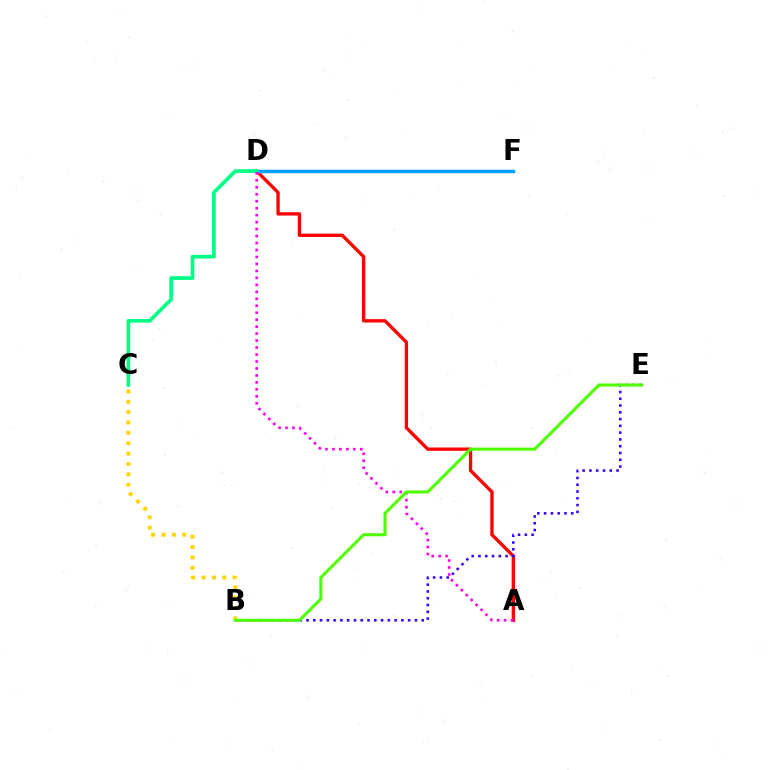{('A', 'D'): [{'color': '#ff0000', 'line_style': 'solid', 'thickness': 2.4}, {'color': '#ff00ed', 'line_style': 'dotted', 'thickness': 1.89}], ('B', 'E'): [{'color': '#3700ff', 'line_style': 'dotted', 'thickness': 1.84}, {'color': '#4fff00', 'line_style': 'solid', 'thickness': 2.21}], ('D', 'F'): [{'color': '#009eff', 'line_style': 'solid', 'thickness': 2.49}], ('B', 'C'): [{'color': '#ffd500', 'line_style': 'dotted', 'thickness': 2.82}], ('C', 'D'): [{'color': '#00ff86', 'line_style': 'solid', 'thickness': 2.65}]}